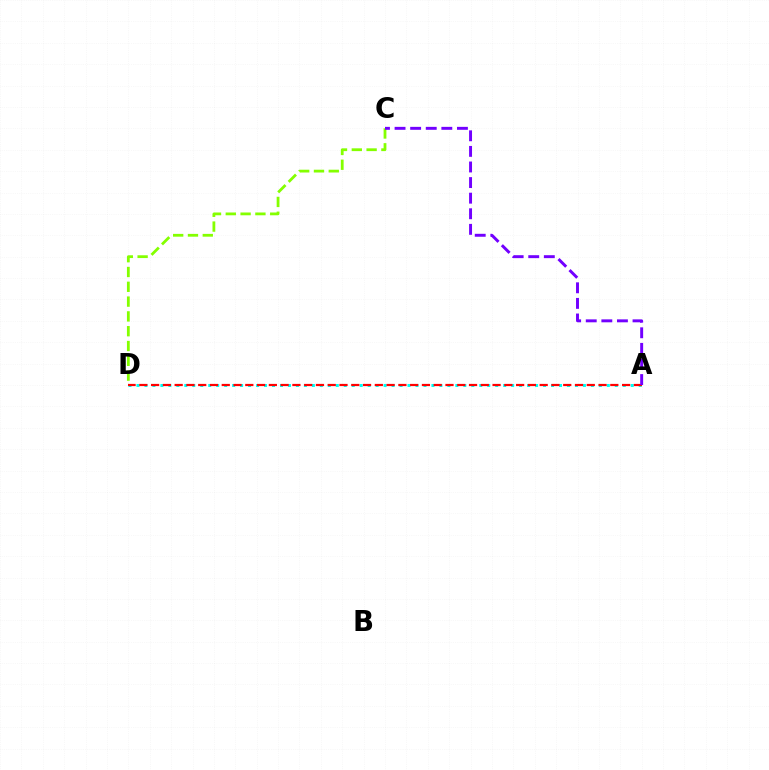{('A', 'D'): [{'color': '#00fff6', 'line_style': 'dotted', 'thickness': 2.17}, {'color': '#ff0000', 'line_style': 'dashed', 'thickness': 1.6}], ('C', 'D'): [{'color': '#84ff00', 'line_style': 'dashed', 'thickness': 2.01}], ('A', 'C'): [{'color': '#7200ff', 'line_style': 'dashed', 'thickness': 2.12}]}